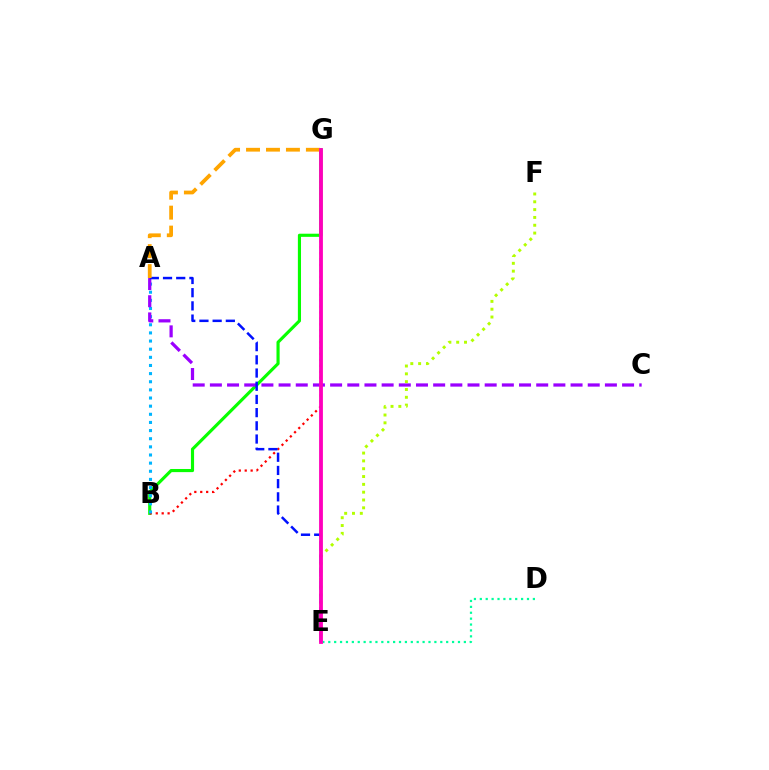{('B', 'G'): [{'color': '#08ff00', 'line_style': 'solid', 'thickness': 2.26}, {'color': '#ff0000', 'line_style': 'dotted', 'thickness': 1.61}], ('A', 'B'): [{'color': '#00b5ff', 'line_style': 'dotted', 'thickness': 2.21}], ('A', 'C'): [{'color': '#9b00ff', 'line_style': 'dashed', 'thickness': 2.33}], ('E', 'F'): [{'color': '#b3ff00', 'line_style': 'dotted', 'thickness': 2.12}], ('D', 'E'): [{'color': '#00ff9d', 'line_style': 'dotted', 'thickness': 1.6}], ('A', 'E'): [{'color': '#0010ff', 'line_style': 'dashed', 'thickness': 1.79}], ('A', 'G'): [{'color': '#ffa500', 'line_style': 'dashed', 'thickness': 2.71}], ('E', 'G'): [{'color': '#ff00bd', 'line_style': 'solid', 'thickness': 2.75}]}